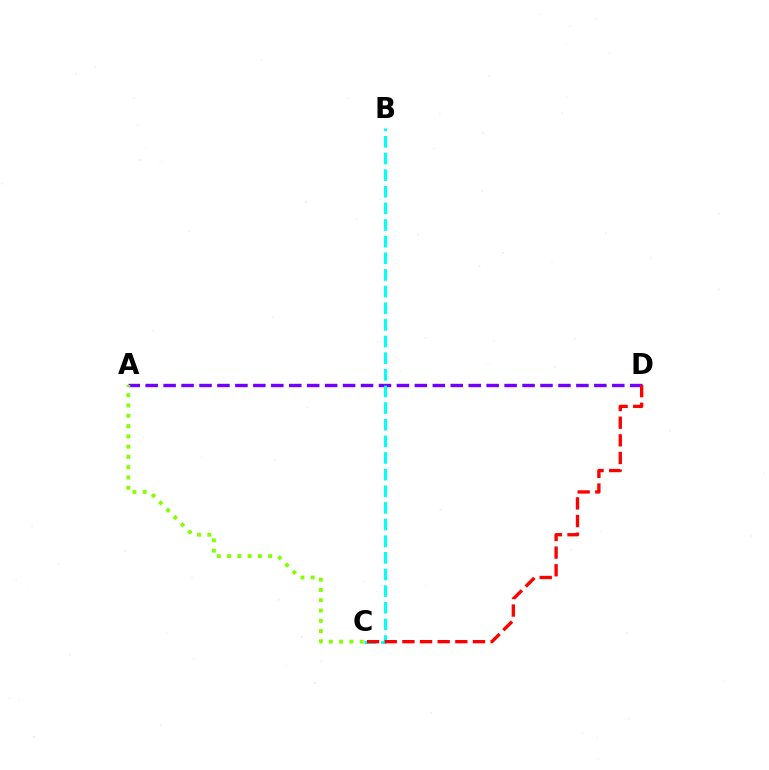{('A', 'D'): [{'color': '#7200ff', 'line_style': 'dashed', 'thickness': 2.44}], ('A', 'C'): [{'color': '#84ff00', 'line_style': 'dotted', 'thickness': 2.79}], ('B', 'C'): [{'color': '#00fff6', 'line_style': 'dashed', 'thickness': 2.26}], ('C', 'D'): [{'color': '#ff0000', 'line_style': 'dashed', 'thickness': 2.4}]}